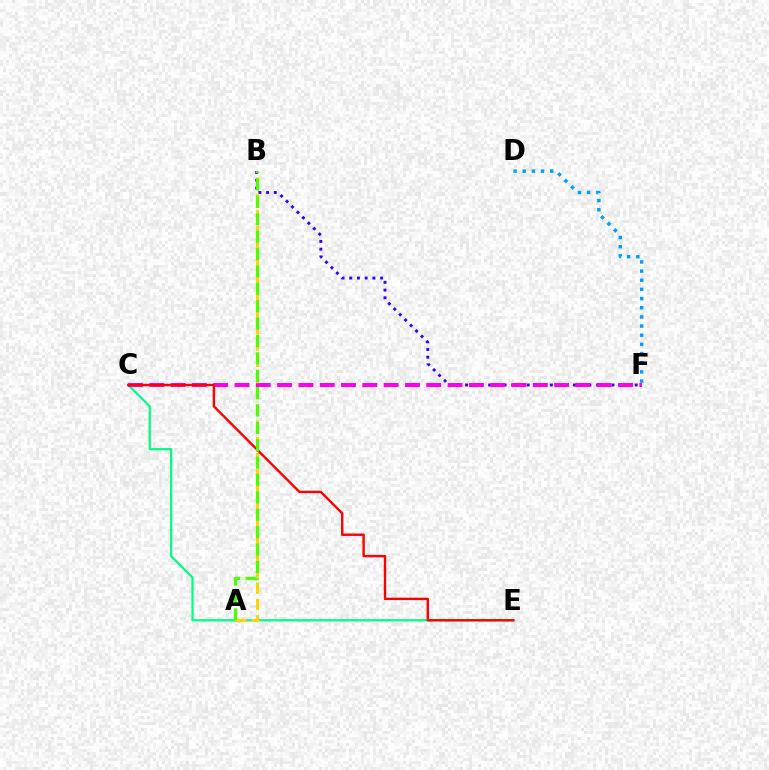{('B', 'F'): [{'color': '#3700ff', 'line_style': 'dotted', 'thickness': 2.1}], ('C', 'E'): [{'color': '#00ff86', 'line_style': 'solid', 'thickness': 1.61}, {'color': '#ff0000', 'line_style': 'solid', 'thickness': 1.73}], ('C', 'F'): [{'color': '#ff00ed', 'line_style': 'dashed', 'thickness': 2.89}], ('A', 'B'): [{'color': '#ffd500', 'line_style': 'dashed', 'thickness': 2.2}, {'color': '#4fff00', 'line_style': 'dashed', 'thickness': 2.36}], ('D', 'F'): [{'color': '#009eff', 'line_style': 'dotted', 'thickness': 2.49}]}